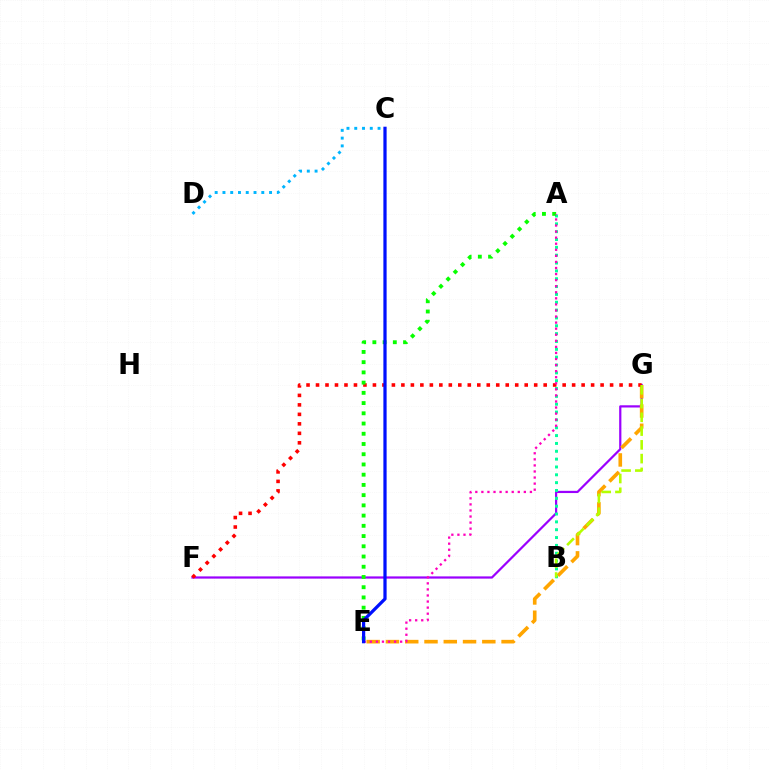{('F', 'G'): [{'color': '#9b00ff', 'line_style': 'solid', 'thickness': 1.6}, {'color': '#ff0000', 'line_style': 'dotted', 'thickness': 2.58}], ('E', 'G'): [{'color': '#ffa500', 'line_style': 'dashed', 'thickness': 2.62}], ('A', 'B'): [{'color': '#00ff9d', 'line_style': 'dotted', 'thickness': 2.13}], ('C', 'D'): [{'color': '#00b5ff', 'line_style': 'dotted', 'thickness': 2.11}], ('A', 'E'): [{'color': '#08ff00', 'line_style': 'dotted', 'thickness': 2.78}, {'color': '#ff00bd', 'line_style': 'dotted', 'thickness': 1.65}], ('C', 'E'): [{'color': '#0010ff', 'line_style': 'solid', 'thickness': 2.33}], ('B', 'G'): [{'color': '#b3ff00', 'line_style': 'dashed', 'thickness': 1.87}]}